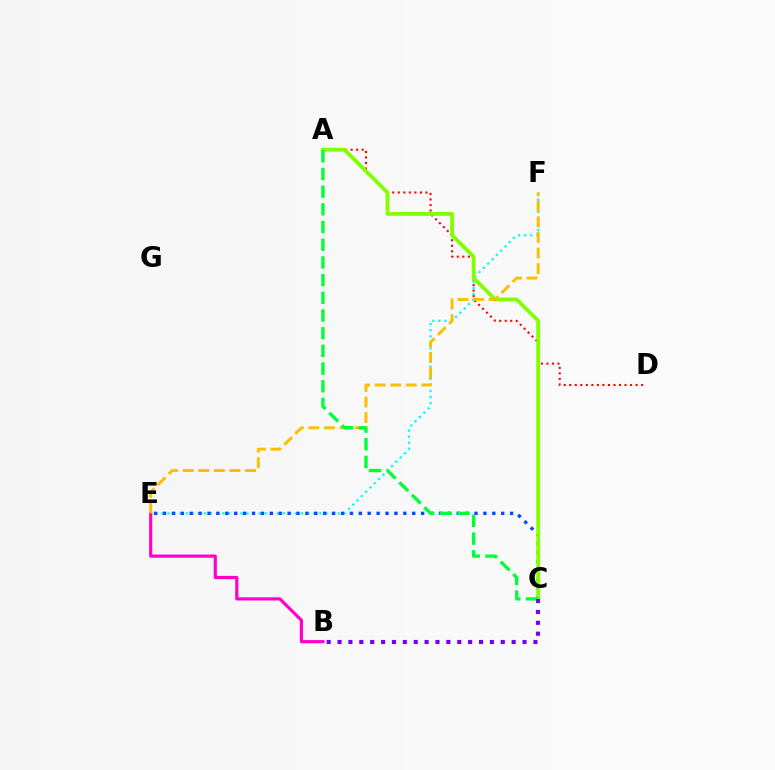{('E', 'F'): [{'color': '#00fff6', 'line_style': 'dotted', 'thickness': 1.65}, {'color': '#ffbd00', 'line_style': 'dashed', 'thickness': 2.12}], ('C', 'E'): [{'color': '#004bff', 'line_style': 'dotted', 'thickness': 2.42}], ('A', 'D'): [{'color': '#ff0000', 'line_style': 'dotted', 'thickness': 1.5}], ('B', 'E'): [{'color': '#ff00cf', 'line_style': 'solid', 'thickness': 2.29}], ('A', 'C'): [{'color': '#84ff00', 'line_style': 'solid', 'thickness': 2.77}, {'color': '#00ff39', 'line_style': 'dashed', 'thickness': 2.4}], ('B', 'C'): [{'color': '#7200ff', 'line_style': 'dotted', 'thickness': 2.96}]}